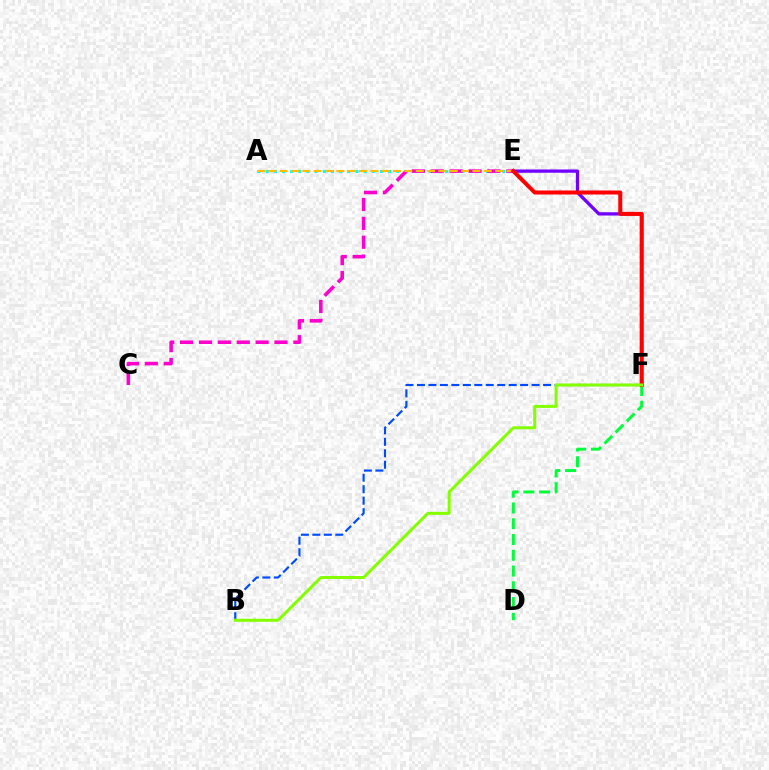{('E', 'F'): [{'color': '#7200ff', 'line_style': 'solid', 'thickness': 2.36}, {'color': '#ff0000', 'line_style': 'solid', 'thickness': 2.89}], ('D', 'F'): [{'color': '#00ff39', 'line_style': 'dashed', 'thickness': 2.14}], ('A', 'E'): [{'color': '#00fff6', 'line_style': 'dotted', 'thickness': 2.22}, {'color': '#ffbd00', 'line_style': 'dashed', 'thickness': 1.54}], ('C', 'E'): [{'color': '#ff00cf', 'line_style': 'dashed', 'thickness': 2.57}], ('B', 'F'): [{'color': '#004bff', 'line_style': 'dashed', 'thickness': 1.56}, {'color': '#84ff00', 'line_style': 'solid', 'thickness': 2.17}]}